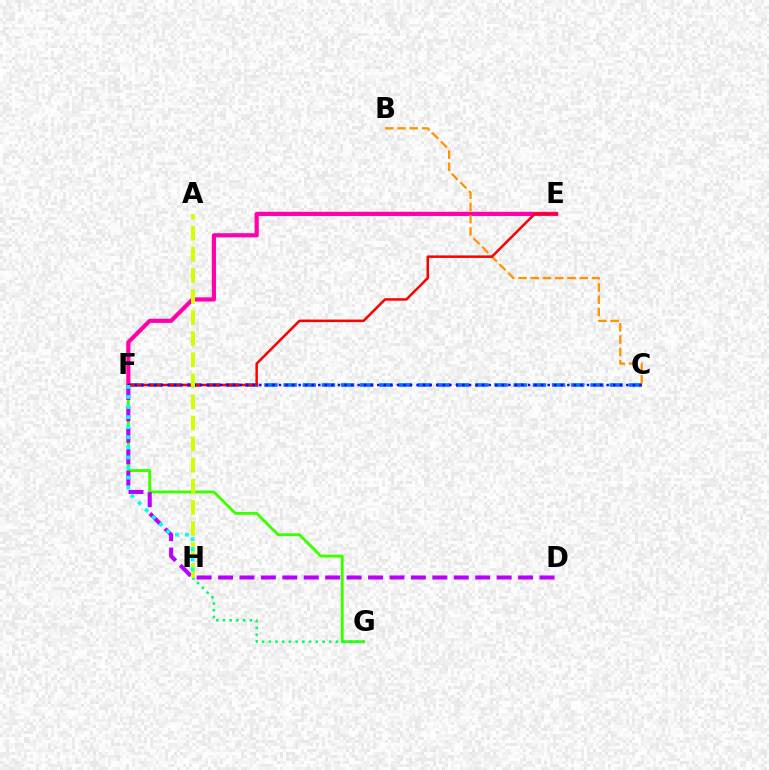{('C', 'F'): [{'color': '#0074ff', 'line_style': 'dashed', 'thickness': 2.61}, {'color': '#2500ff', 'line_style': 'dotted', 'thickness': 1.78}], ('F', 'G'): [{'color': '#3dff00', 'line_style': 'solid', 'thickness': 2.09}], ('G', 'H'): [{'color': '#00ff5c', 'line_style': 'dotted', 'thickness': 1.83}], ('E', 'F'): [{'color': '#ff00ac', 'line_style': 'solid', 'thickness': 2.99}, {'color': '#ff0000', 'line_style': 'solid', 'thickness': 1.81}], ('D', 'F'): [{'color': '#b900ff', 'line_style': 'dashed', 'thickness': 2.91}], ('B', 'C'): [{'color': '#ff9400', 'line_style': 'dashed', 'thickness': 1.66}], ('A', 'H'): [{'color': '#d1ff00', 'line_style': 'dashed', 'thickness': 2.86}], ('F', 'H'): [{'color': '#00fff6', 'line_style': 'dotted', 'thickness': 2.74}]}